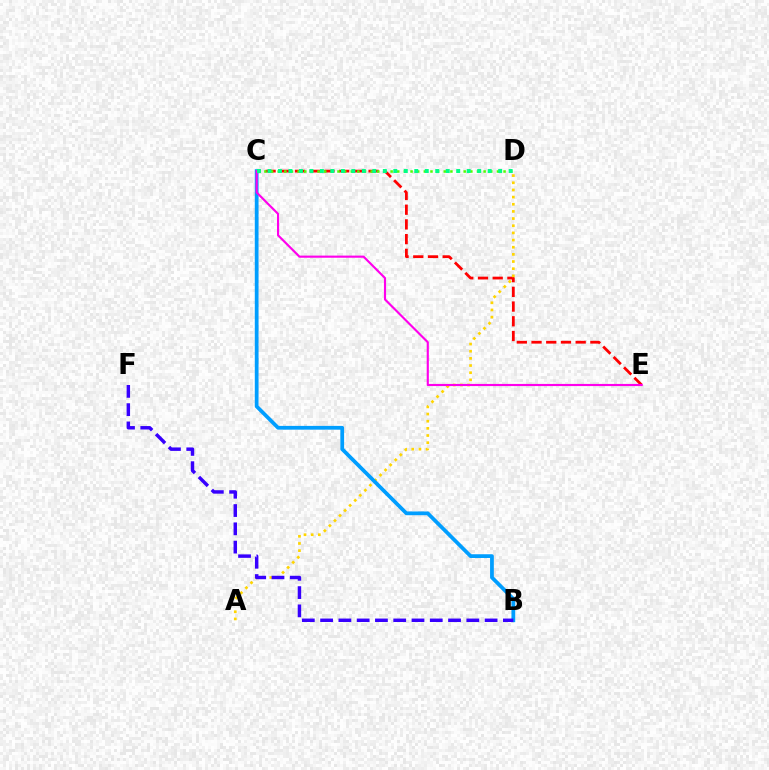{('C', 'E'): [{'color': '#ff0000', 'line_style': 'dashed', 'thickness': 2.0}, {'color': '#ff00ed', 'line_style': 'solid', 'thickness': 1.54}], ('A', 'D'): [{'color': '#ffd500', 'line_style': 'dotted', 'thickness': 1.95}], ('B', 'C'): [{'color': '#009eff', 'line_style': 'solid', 'thickness': 2.7}], ('C', 'D'): [{'color': '#4fff00', 'line_style': 'dotted', 'thickness': 1.8}, {'color': '#00ff86', 'line_style': 'dotted', 'thickness': 2.85}], ('B', 'F'): [{'color': '#3700ff', 'line_style': 'dashed', 'thickness': 2.48}]}